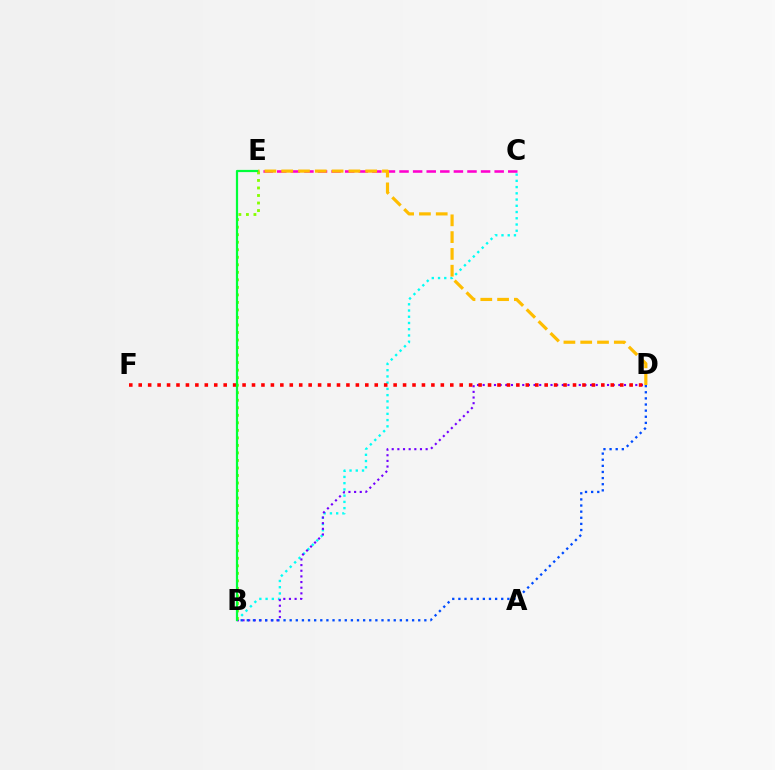{('B', 'C'): [{'color': '#00fff6', 'line_style': 'dotted', 'thickness': 1.69}], ('B', 'D'): [{'color': '#7200ff', 'line_style': 'dotted', 'thickness': 1.54}, {'color': '#004bff', 'line_style': 'dotted', 'thickness': 1.66}], ('C', 'E'): [{'color': '#ff00cf', 'line_style': 'dashed', 'thickness': 1.85}], ('D', 'F'): [{'color': '#ff0000', 'line_style': 'dotted', 'thickness': 2.57}], ('B', 'E'): [{'color': '#84ff00', 'line_style': 'dotted', 'thickness': 2.04}, {'color': '#00ff39', 'line_style': 'solid', 'thickness': 1.6}], ('D', 'E'): [{'color': '#ffbd00', 'line_style': 'dashed', 'thickness': 2.28}]}